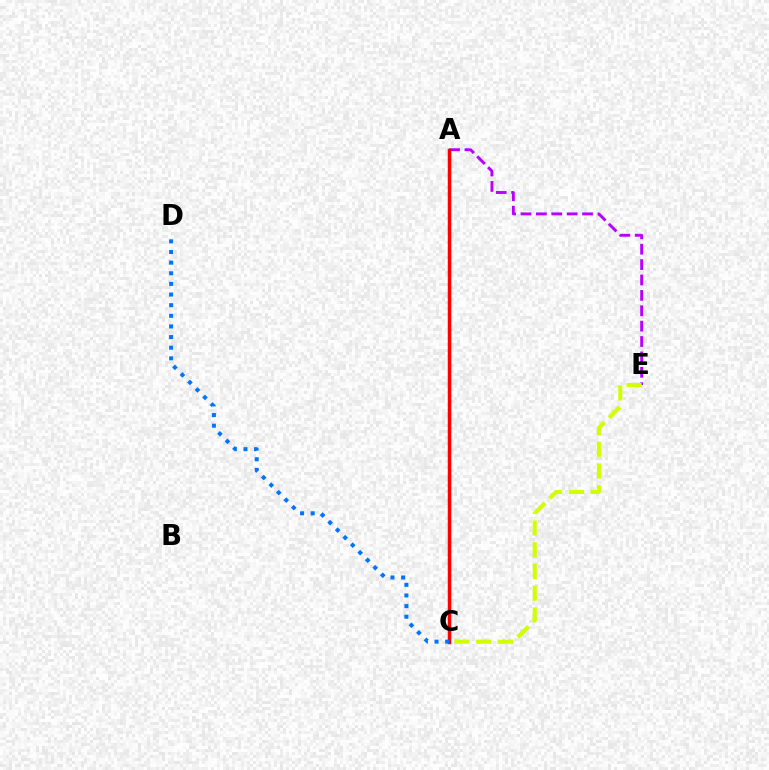{('A', 'E'): [{'color': '#b900ff', 'line_style': 'dashed', 'thickness': 2.09}], ('A', 'C'): [{'color': '#00ff5c', 'line_style': 'dashed', 'thickness': 2.06}, {'color': '#ff0000', 'line_style': 'solid', 'thickness': 2.52}], ('C', 'D'): [{'color': '#0074ff', 'line_style': 'dotted', 'thickness': 2.89}], ('C', 'E'): [{'color': '#d1ff00', 'line_style': 'dashed', 'thickness': 2.95}]}